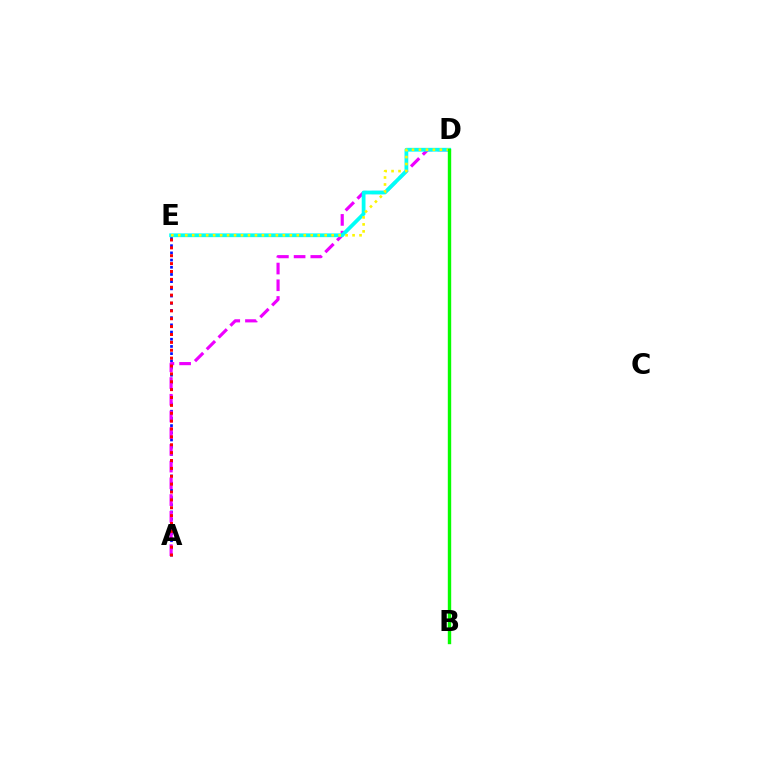{('A', 'E'): [{'color': '#0010ff', 'line_style': 'dotted', 'thickness': 1.96}, {'color': '#ff0000', 'line_style': 'dotted', 'thickness': 2.14}], ('A', 'D'): [{'color': '#ee00ff', 'line_style': 'dashed', 'thickness': 2.27}], ('D', 'E'): [{'color': '#00fff6', 'line_style': 'solid', 'thickness': 2.71}, {'color': '#fcf500', 'line_style': 'dotted', 'thickness': 1.89}], ('B', 'D'): [{'color': '#08ff00', 'line_style': 'solid', 'thickness': 2.44}]}